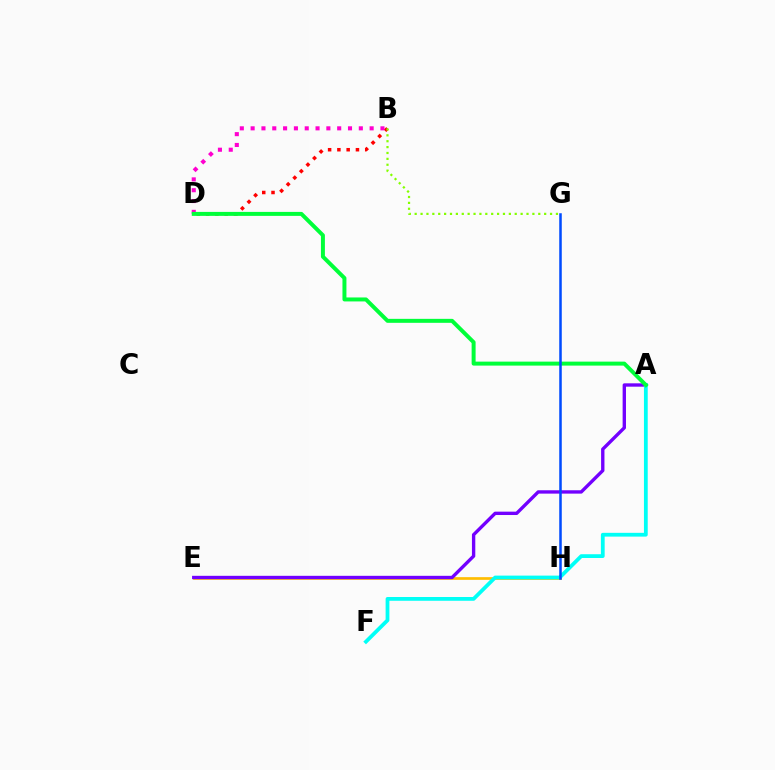{('E', 'H'): [{'color': '#ffbd00', 'line_style': 'solid', 'thickness': 1.93}], ('B', 'D'): [{'color': '#ff0000', 'line_style': 'dotted', 'thickness': 2.52}, {'color': '#ff00cf', 'line_style': 'dotted', 'thickness': 2.94}], ('A', 'E'): [{'color': '#7200ff', 'line_style': 'solid', 'thickness': 2.42}], ('A', 'F'): [{'color': '#00fff6', 'line_style': 'solid', 'thickness': 2.72}], ('A', 'D'): [{'color': '#00ff39', 'line_style': 'solid', 'thickness': 2.86}], ('B', 'G'): [{'color': '#84ff00', 'line_style': 'dotted', 'thickness': 1.6}], ('G', 'H'): [{'color': '#004bff', 'line_style': 'solid', 'thickness': 1.82}]}